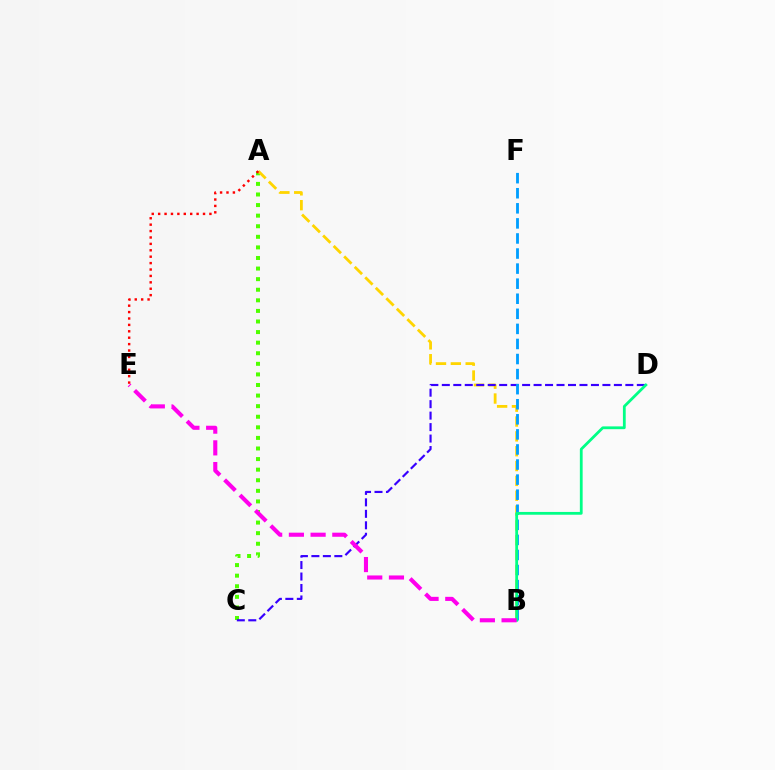{('A', 'C'): [{'color': '#4fff00', 'line_style': 'dotted', 'thickness': 2.88}], ('A', 'B'): [{'color': '#ffd500', 'line_style': 'dashed', 'thickness': 2.02}], ('C', 'D'): [{'color': '#3700ff', 'line_style': 'dashed', 'thickness': 1.56}], ('A', 'E'): [{'color': '#ff0000', 'line_style': 'dotted', 'thickness': 1.74}], ('B', 'F'): [{'color': '#009eff', 'line_style': 'dashed', 'thickness': 2.05}], ('B', 'D'): [{'color': '#00ff86', 'line_style': 'solid', 'thickness': 2.0}], ('B', 'E'): [{'color': '#ff00ed', 'line_style': 'dashed', 'thickness': 2.95}]}